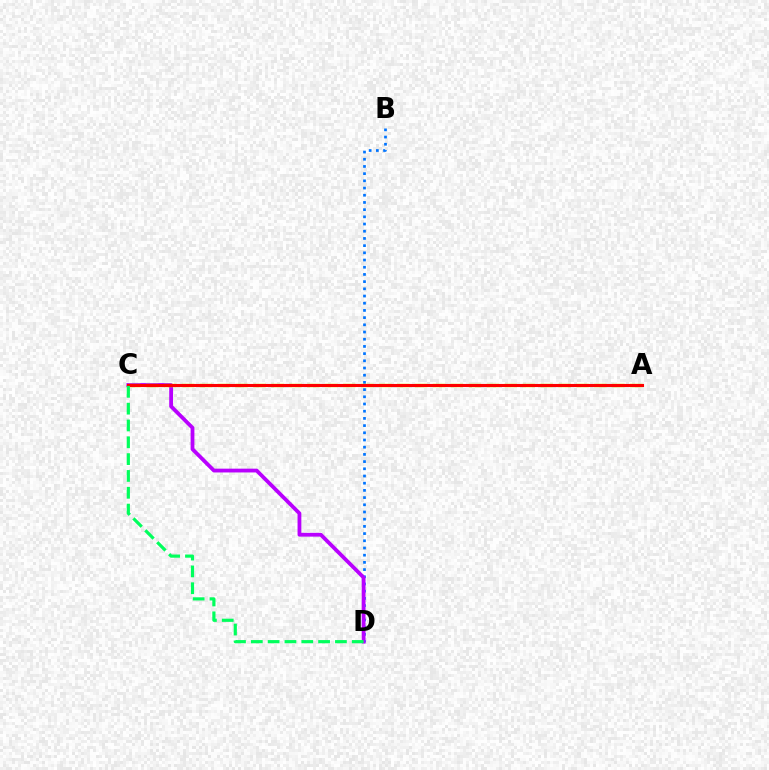{('B', 'D'): [{'color': '#0074ff', 'line_style': 'dotted', 'thickness': 1.96}], ('C', 'D'): [{'color': '#b900ff', 'line_style': 'solid', 'thickness': 2.73}, {'color': '#00ff5c', 'line_style': 'dashed', 'thickness': 2.29}], ('A', 'C'): [{'color': '#d1ff00', 'line_style': 'dashed', 'thickness': 2.44}, {'color': '#ff0000', 'line_style': 'solid', 'thickness': 2.22}]}